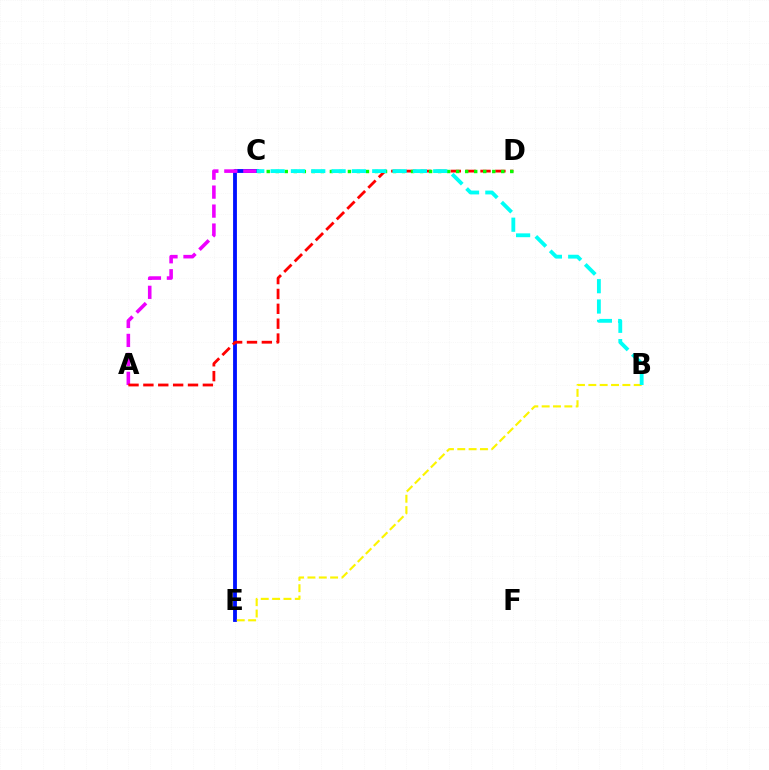{('C', 'E'): [{'color': '#0010ff', 'line_style': 'solid', 'thickness': 2.75}], ('A', 'C'): [{'color': '#ee00ff', 'line_style': 'dashed', 'thickness': 2.58}], ('A', 'D'): [{'color': '#ff0000', 'line_style': 'dashed', 'thickness': 2.02}], ('B', 'E'): [{'color': '#fcf500', 'line_style': 'dashed', 'thickness': 1.54}], ('C', 'D'): [{'color': '#08ff00', 'line_style': 'dotted', 'thickness': 2.45}], ('B', 'C'): [{'color': '#00fff6', 'line_style': 'dashed', 'thickness': 2.76}]}